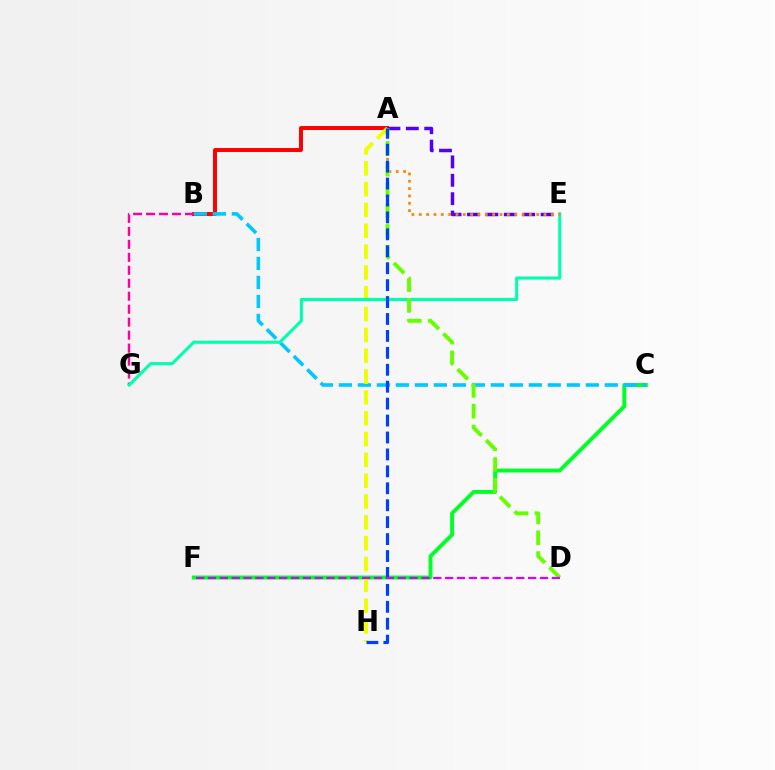{('A', 'B'): [{'color': '#ff0000', 'line_style': 'solid', 'thickness': 2.85}], ('C', 'F'): [{'color': '#00ff27', 'line_style': 'solid', 'thickness': 2.81}], ('A', 'E'): [{'color': '#4f00ff', 'line_style': 'dashed', 'thickness': 2.5}, {'color': '#ff8800', 'line_style': 'dotted', 'thickness': 1.99}], ('B', 'C'): [{'color': '#00c7ff', 'line_style': 'dashed', 'thickness': 2.58}], ('B', 'G'): [{'color': '#ff00a0', 'line_style': 'dashed', 'thickness': 1.76}], ('A', 'H'): [{'color': '#eeff00', 'line_style': 'dashed', 'thickness': 2.83}, {'color': '#003fff', 'line_style': 'dashed', 'thickness': 2.3}], ('E', 'G'): [{'color': '#00ffaf', 'line_style': 'solid', 'thickness': 2.23}], ('A', 'D'): [{'color': '#66ff00', 'line_style': 'dashed', 'thickness': 2.82}], ('D', 'F'): [{'color': '#d600ff', 'line_style': 'dashed', 'thickness': 1.61}]}